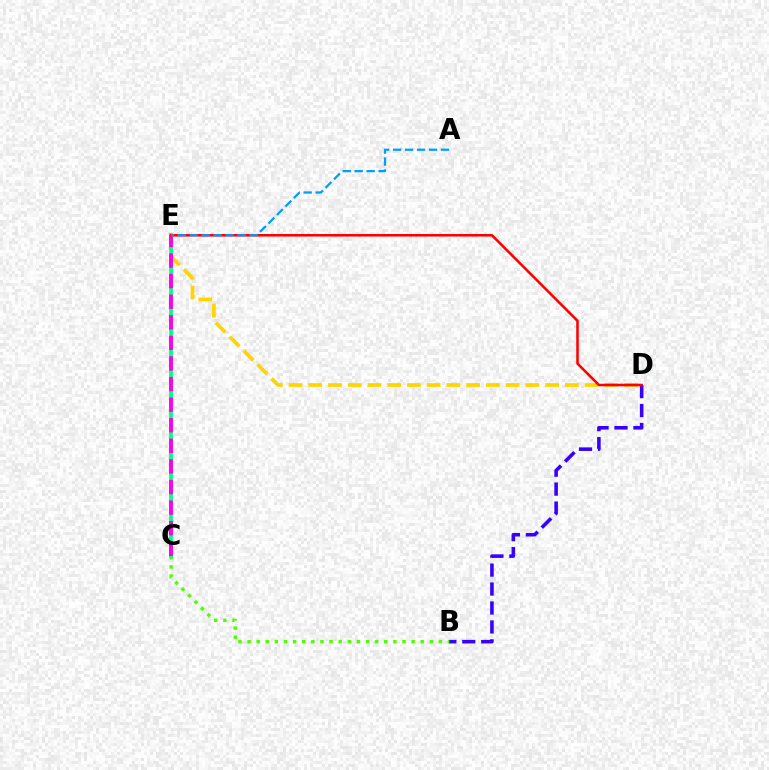{('D', 'E'): [{'color': '#ffd500', 'line_style': 'dashed', 'thickness': 2.68}, {'color': '#ff0000', 'line_style': 'solid', 'thickness': 1.83}], ('B', 'D'): [{'color': '#3700ff', 'line_style': 'dashed', 'thickness': 2.57}], ('B', 'C'): [{'color': '#4fff00', 'line_style': 'dotted', 'thickness': 2.48}], ('C', 'E'): [{'color': '#00ff86', 'line_style': 'solid', 'thickness': 2.73}, {'color': '#ff00ed', 'line_style': 'dashed', 'thickness': 2.8}], ('A', 'E'): [{'color': '#009eff', 'line_style': 'dashed', 'thickness': 1.63}]}